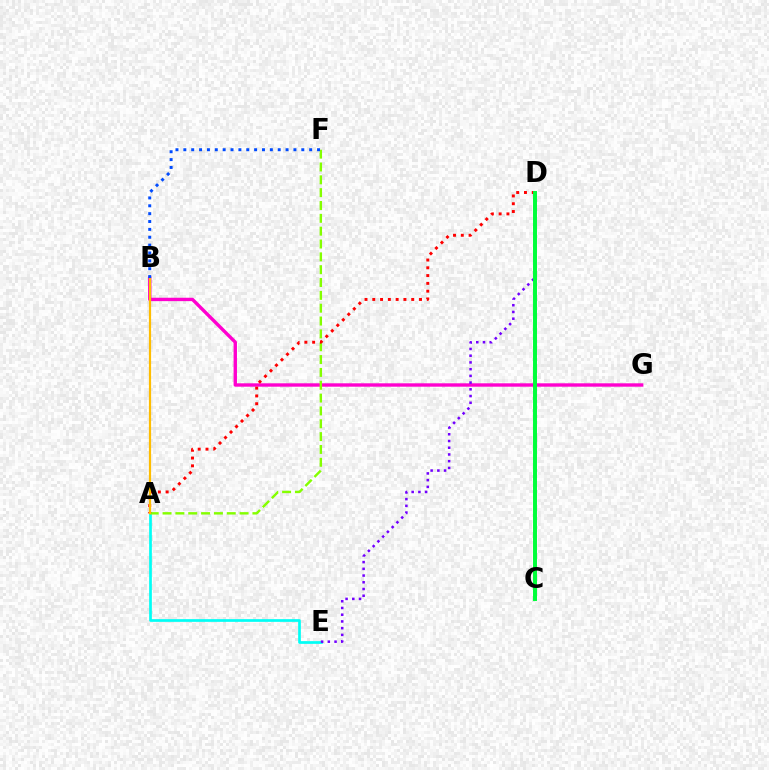{('B', 'G'): [{'color': '#ff00cf', 'line_style': 'solid', 'thickness': 2.44}], ('A', 'E'): [{'color': '#00fff6', 'line_style': 'solid', 'thickness': 1.95}], ('D', 'E'): [{'color': '#7200ff', 'line_style': 'dotted', 'thickness': 1.83}], ('A', 'F'): [{'color': '#84ff00', 'line_style': 'dashed', 'thickness': 1.74}], ('A', 'D'): [{'color': '#ff0000', 'line_style': 'dotted', 'thickness': 2.12}], ('A', 'B'): [{'color': '#ffbd00', 'line_style': 'solid', 'thickness': 1.59}], ('B', 'F'): [{'color': '#004bff', 'line_style': 'dotted', 'thickness': 2.14}], ('C', 'D'): [{'color': '#00ff39', 'line_style': 'solid', 'thickness': 2.85}]}